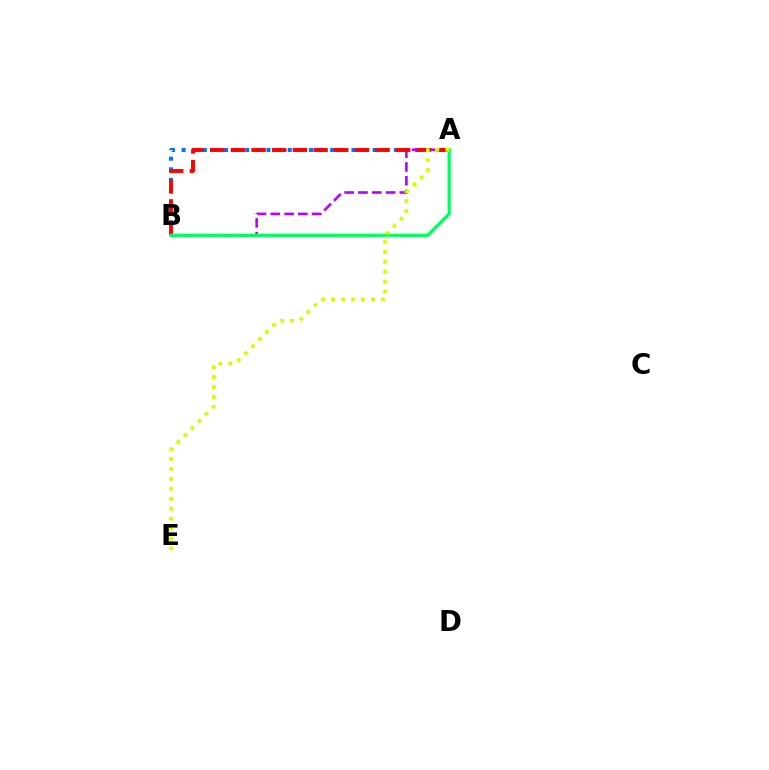{('A', 'B'): [{'color': '#0074ff', 'line_style': 'dotted', 'thickness': 2.88}, {'color': '#b900ff', 'line_style': 'dashed', 'thickness': 1.87}, {'color': '#ff0000', 'line_style': 'dashed', 'thickness': 2.81}, {'color': '#00ff5c', 'line_style': 'solid', 'thickness': 2.32}], ('A', 'E'): [{'color': '#d1ff00', 'line_style': 'dotted', 'thickness': 2.7}]}